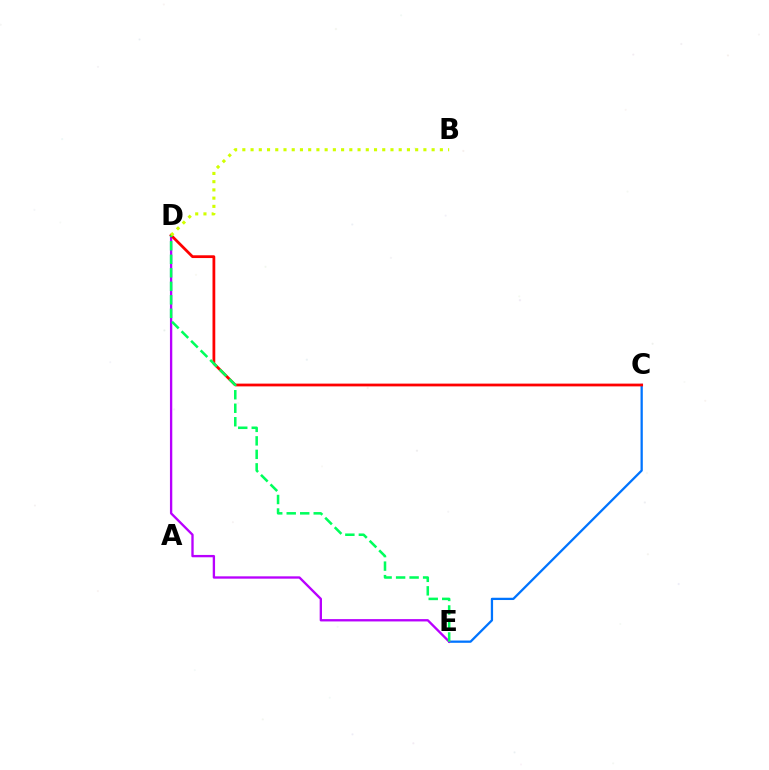{('C', 'E'): [{'color': '#0074ff', 'line_style': 'solid', 'thickness': 1.64}], ('D', 'E'): [{'color': '#b900ff', 'line_style': 'solid', 'thickness': 1.68}, {'color': '#00ff5c', 'line_style': 'dashed', 'thickness': 1.83}], ('C', 'D'): [{'color': '#ff0000', 'line_style': 'solid', 'thickness': 1.99}], ('B', 'D'): [{'color': '#d1ff00', 'line_style': 'dotted', 'thickness': 2.24}]}